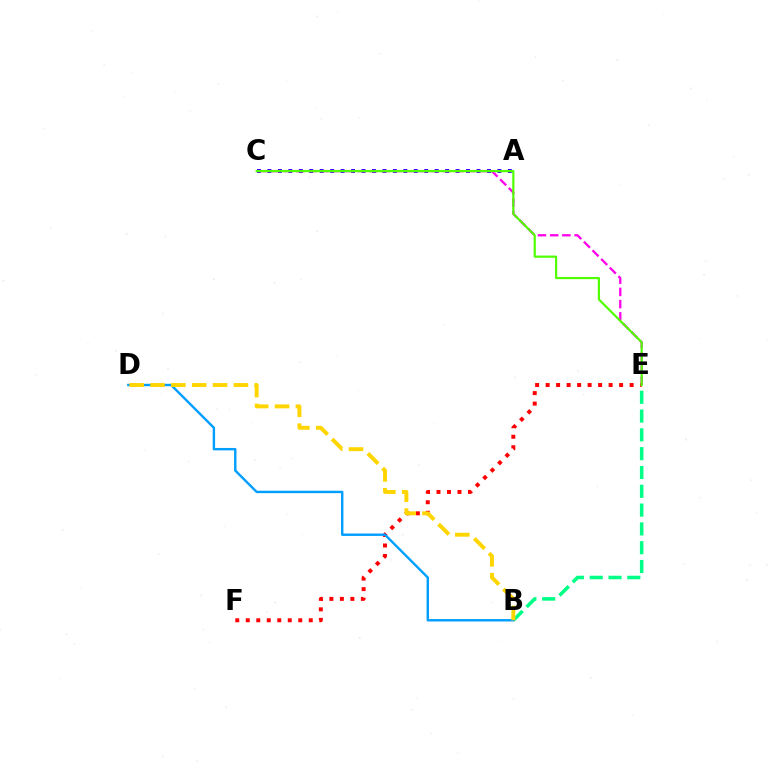{('A', 'C'): [{'color': '#3700ff', 'line_style': 'dotted', 'thickness': 2.84}], ('C', 'E'): [{'color': '#ff00ed', 'line_style': 'dashed', 'thickness': 1.66}, {'color': '#4fff00', 'line_style': 'solid', 'thickness': 1.57}], ('E', 'F'): [{'color': '#ff0000', 'line_style': 'dotted', 'thickness': 2.85}], ('B', 'E'): [{'color': '#00ff86', 'line_style': 'dashed', 'thickness': 2.55}], ('B', 'D'): [{'color': '#009eff', 'line_style': 'solid', 'thickness': 1.73}, {'color': '#ffd500', 'line_style': 'dashed', 'thickness': 2.83}]}